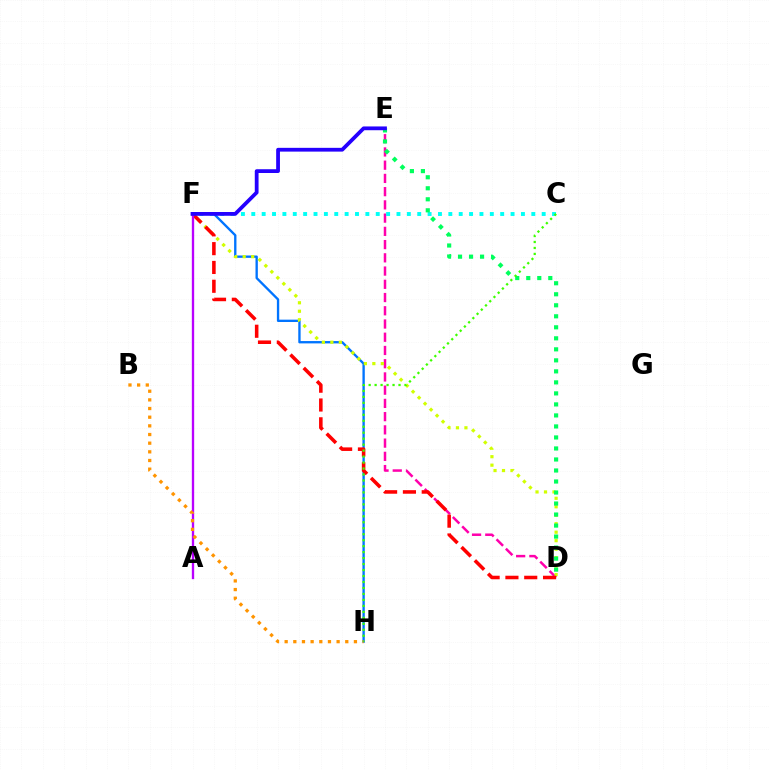{('F', 'H'): [{'color': '#0074ff', 'line_style': 'solid', 'thickness': 1.69}], ('D', 'E'): [{'color': '#ff00ac', 'line_style': 'dashed', 'thickness': 1.8}, {'color': '#00ff5c', 'line_style': 'dotted', 'thickness': 2.99}], ('C', 'F'): [{'color': '#00fff6', 'line_style': 'dotted', 'thickness': 2.82}], ('D', 'F'): [{'color': '#d1ff00', 'line_style': 'dotted', 'thickness': 2.3}, {'color': '#ff0000', 'line_style': 'dashed', 'thickness': 2.56}], ('A', 'F'): [{'color': '#b900ff', 'line_style': 'solid', 'thickness': 1.68}], ('B', 'H'): [{'color': '#ff9400', 'line_style': 'dotted', 'thickness': 2.35}], ('E', 'F'): [{'color': '#2500ff', 'line_style': 'solid', 'thickness': 2.72}], ('C', 'H'): [{'color': '#3dff00', 'line_style': 'dotted', 'thickness': 1.62}]}